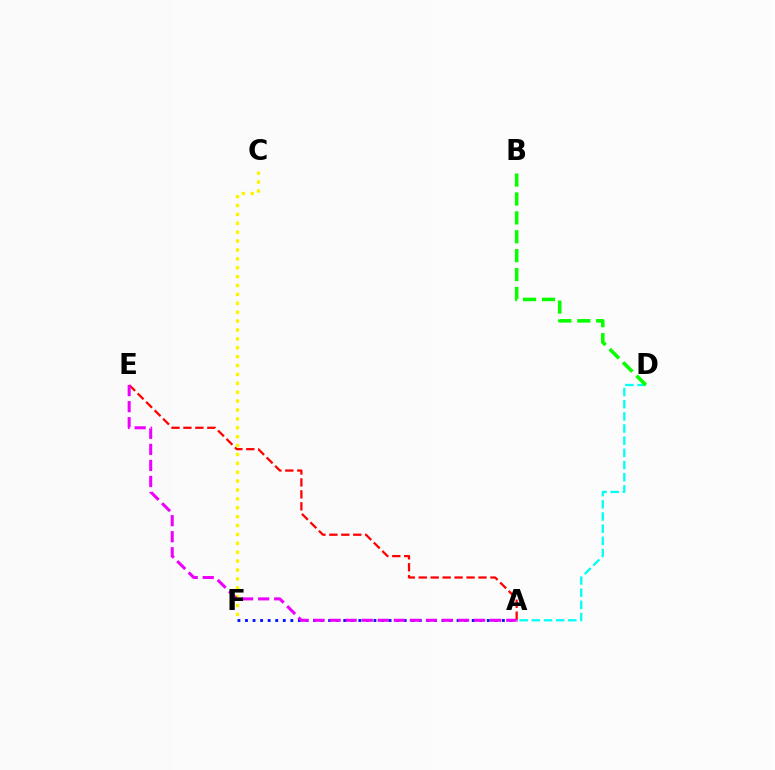{('A', 'D'): [{'color': '#00fff6', 'line_style': 'dashed', 'thickness': 1.65}], ('B', 'D'): [{'color': '#08ff00', 'line_style': 'dashed', 'thickness': 2.57}], ('A', 'F'): [{'color': '#0010ff', 'line_style': 'dotted', 'thickness': 2.05}], ('A', 'E'): [{'color': '#ff0000', 'line_style': 'dashed', 'thickness': 1.62}, {'color': '#ee00ff', 'line_style': 'dashed', 'thickness': 2.18}], ('C', 'F'): [{'color': '#fcf500', 'line_style': 'dotted', 'thickness': 2.42}]}